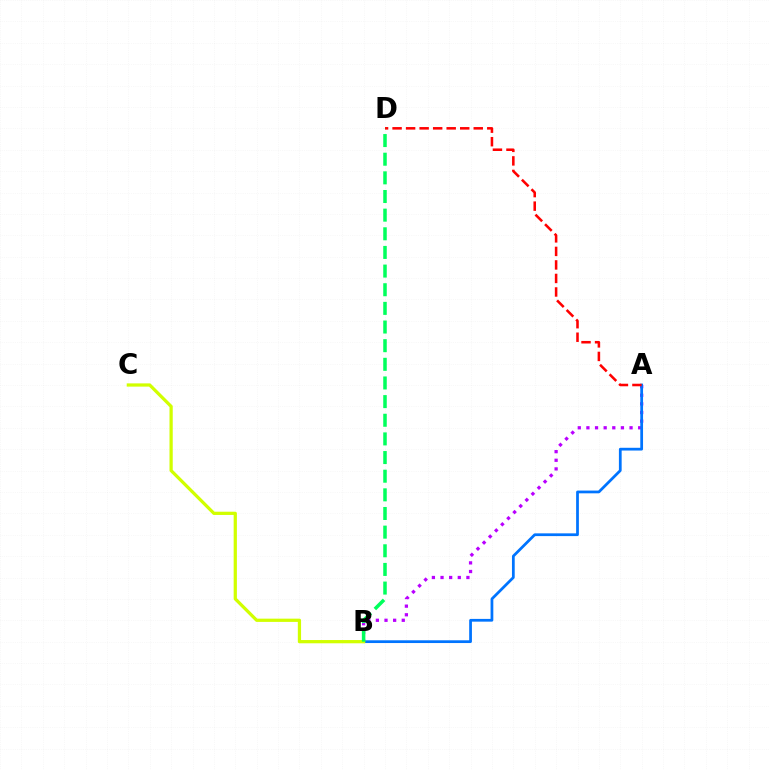{('A', 'B'): [{'color': '#b900ff', 'line_style': 'dotted', 'thickness': 2.34}, {'color': '#0074ff', 'line_style': 'solid', 'thickness': 1.98}], ('B', 'C'): [{'color': '#d1ff00', 'line_style': 'solid', 'thickness': 2.34}], ('A', 'D'): [{'color': '#ff0000', 'line_style': 'dashed', 'thickness': 1.84}], ('B', 'D'): [{'color': '#00ff5c', 'line_style': 'dashed', 'thickness': 2.53}]}